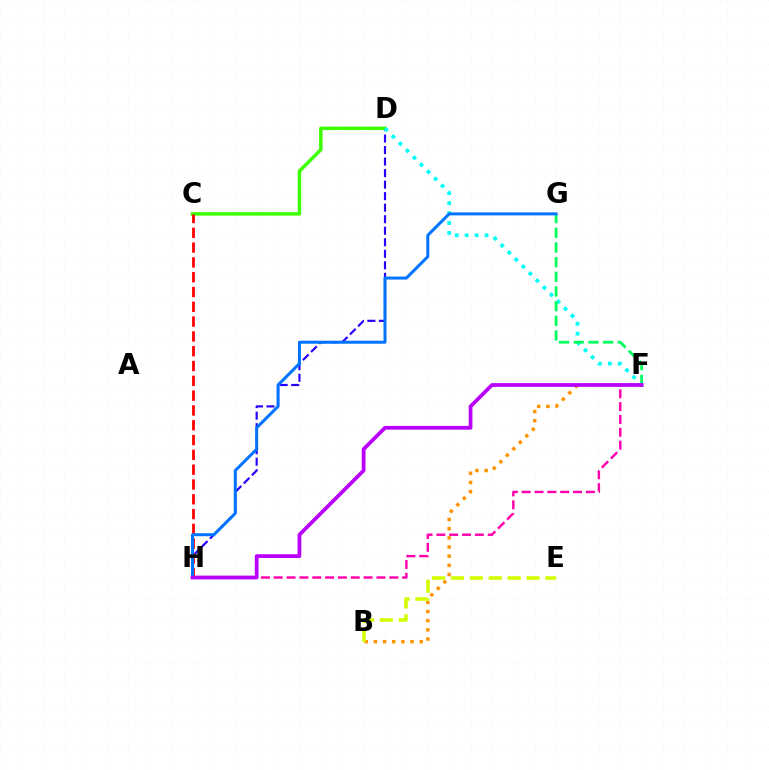{('D', 'H'): [{'color': '#2500ff', 'line_style': 'dashed', 'thickness': 1.57}], ('B', 'F'): [{'color': '#ff9400', 'line_style': 'dotted', 'thickness': 2.49}], ('C', 'D'): [{'color': '#3dff00', 'line_style': 'solid', 'thickness': 2.51}], ('B', 'E'): [{'color': '#d1ff00', 'line_style': 'dashed', 'thickness': 2.56}], ('D', 'F'): [{'color': '#00fff6', 'line_style': 'dotted', 'thickness': 2.7}], ('F', 'H'): [{'color': '#ff00ac', 'line_style': 'dashed', 'thickness': 1.74}, {'color': '#b900ff', 'line_style': 'solid', 'thickness': 2.7}], ('F', 'G'): [{'color': '#00ff5c', 'line_style': 'dashed', 'thickness': 1.99}], ('C', 'H'): [{'color': '#ff0000', 'line_style': 'dashed', 'thickness': 2.01}], ('G', 'H'): [{'color': '#0074ff', 'line_style': 'solid', 'thickness': 2.17}]}